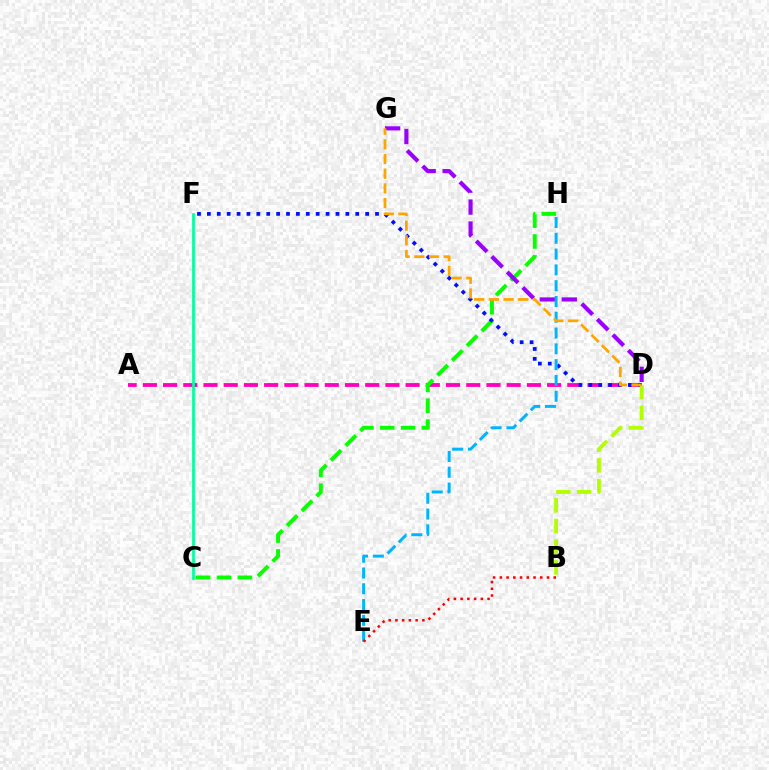{('A', 'D'): [{'color': '#ff00bd', 'line_style': 'dashed', 'thickness': 2.75}], ('C', 'H'): [{'color': '#08ff00', 'line_style': 'dashed', 'thickness': 2.83}], ('D', 'G'): [{'color': '#9b00ff', 'line_style': 'dashed', 'thickness': 2.98}, {'color': '#ffa500', 'line_style': 'dashed', 'thickness': 1.99}], ('D', 'F'): [{'color': '#0010ff', 'line_style': 'dotted', 'thickness': 2.69}], ('E', 'H'): [{'color': '#00b5ff', 'line_style': 'dashed', 'thickness': 2.15}], ('B', 'D'): [{'color': '#b3ff00', 'line_style': 'dashed', 'thickness': 2.81}], ('B', 'E'): [{'color': '#ff0000', 'line_style': 'dotted', 'thickness': 1.83}], ('C', 'F'): [{'color': '#00ff9d', 'line_style': 'solid', 'thickness': 1.96}]}